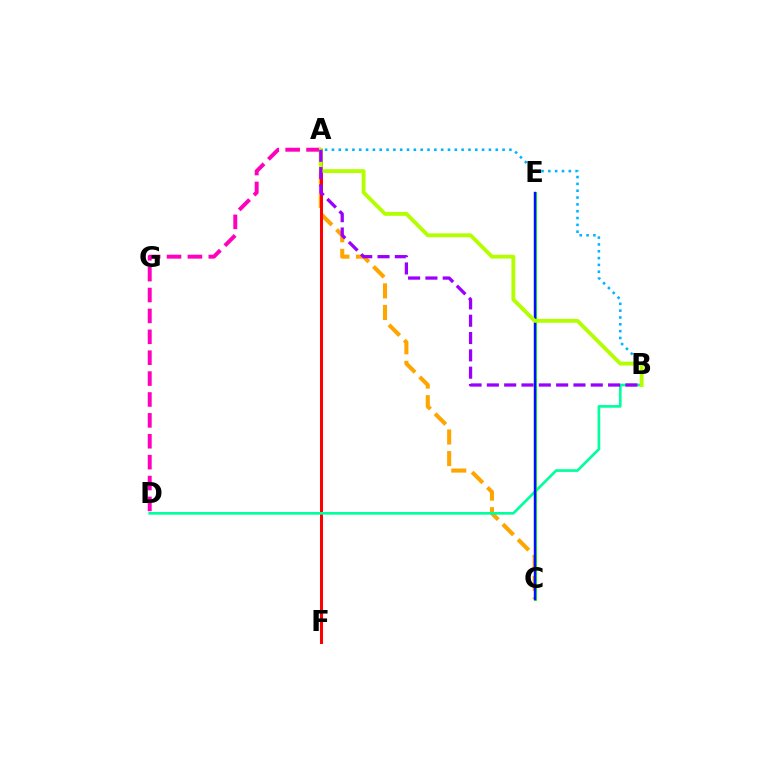{('A', 'C'): [{'color': '#ffa500', 'line_style': 'dashed', 'thickness': 2.93}], ('A', 'F'): [{'color': '#ff0000', 'line_style': 'solid', 'thickness': 2.17}], ('B', 'D'): [{'color': '#00ff9d', 'line_style': 'solid', 'thickness': 1.92}], ('C', 'E'): [{'color': '#08ff00', 'line_style': 'solid', 'thickness': 2.04}, {'color': '#0010ff', 'line_style': 'solid', 'thickness': 1.75}], ('A', 'D'): [{'color': '#ff00bd', 'line_style': 'dashed', 'thickness': 2.84}], ('A', 'B'): [{'color': '#00b5ff', 'line_style': 'dotted', 'thickness': 1.85}, {'color': '#b3ff00', 'line_style': 'solid', 'thickness': 2.78}, {'color': '#9b00ff', 'line_style': 'dashed', 'thickness': 2.35}]}